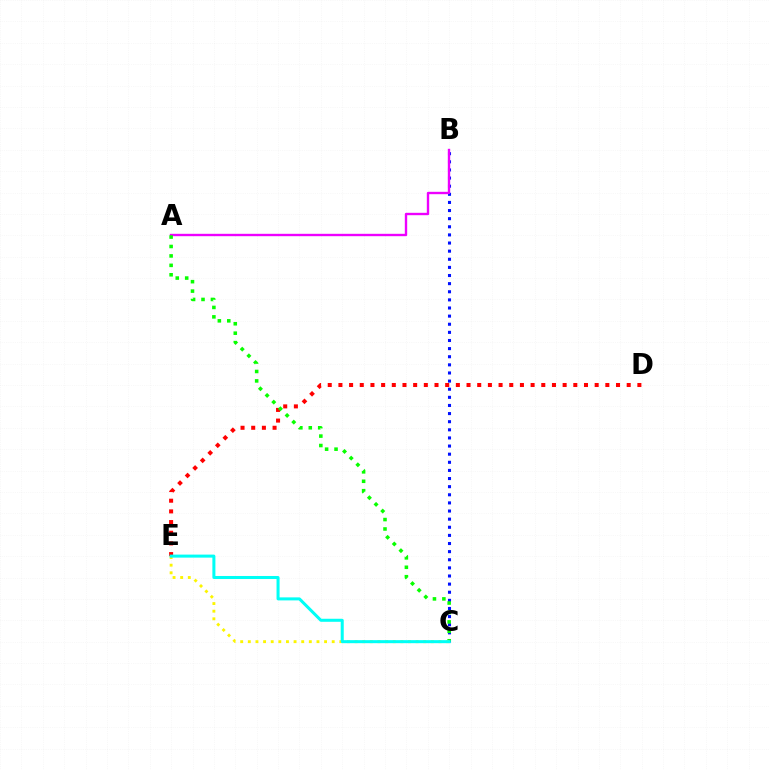{('B', 'C'): [{'color': '#0010ff', 'line_style': 'dotted', 'thickness': 2.21}], ('D', 'E'): [{'color': '#ff0000', 'line_style': 'dotted', 'thickness': 2.9}], ('A', 'B'): [{'color': '#ee00ff', 'line_style': 'solid', 'thickness': 1.71}], ('A', 'C'): [{'color': '#08ff00', 'line_style': 'dotted', 'thickness': 2.56}], ('C', 'E'): [{'color': '#fcf500', 'line_style': 'dotted', 'thickness': 2.07}, {'color': '#00fff6', 'line_style': 'solid', 'thickness': 2.18}]}